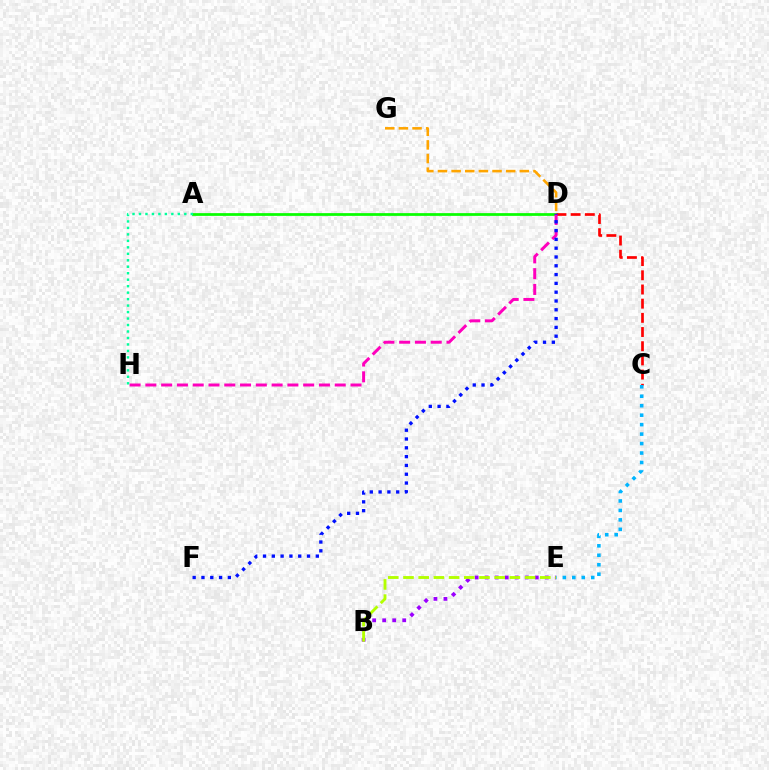{('D', 'G'): [{'color': '#ffa500', 'line_style': 'dashed', 'thickness': 1.85}], ('A', 'D'): [{'color': '#08ff00', 'line_style': 'solid', 'thickness': 1.97}], ('C', 'D'): [{'color': '#ff0000', 'line_style': 'dashed', 'thickness': 1.93}], ('D', 'H'): [{'color': '#ff00bd', 'line_style': 'dashed', 'thickness': 2.14}], ('B', 'E'): [{'color': '#9b00ff', 'line_style': 'dotted', 'thickness': 2.72}, {'color': '#b3ff00', 'line_style': 'dashed', 'thickness': 2.06}], ('A', 'H'): [{'color': '#00ff9d', 'line_style': 'dotted', 'thickness': 1.76}], ('D', 'F'): [{'color': '#0010ff', 'line_style': 'dotted', 'thickness': 2.39}], ('C', 'E'): [{'color': '#00b5ff', 'line_style': 'dotted', 'thickness': 2.57}]}